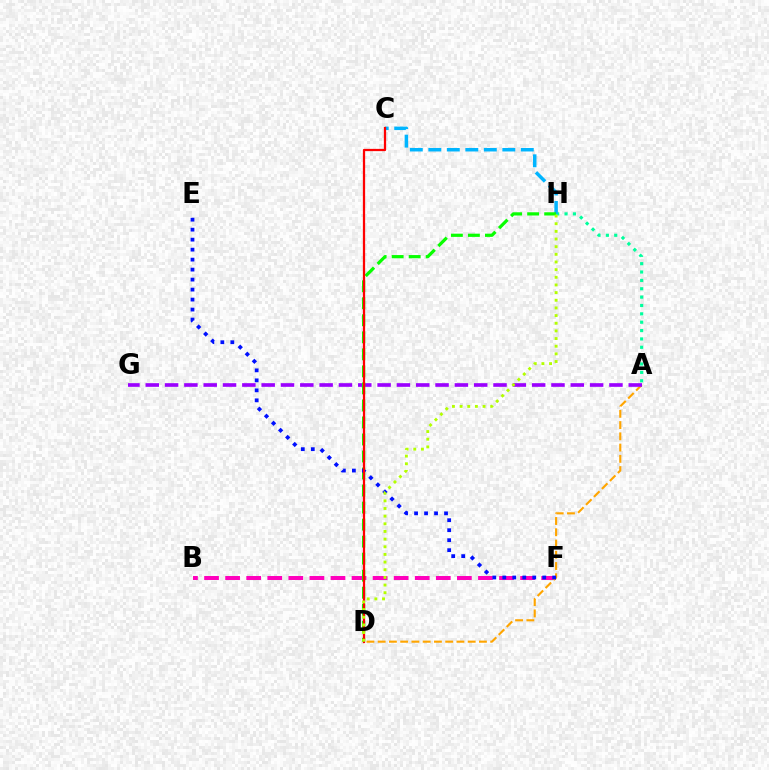{('B', 'F'): [{'color': '#ff00bd', 'line_style': 'dashed', 'thickness': 2.86}], ('A', 'D'): [{'color': '#ffa500', 'line_style': 'dashed', 'thickness': 1.53}], ('A', 'G'): [{'color': '#9b00ff', 'line_style': 'dashed', 'thickness': 2.62}], ('A', 'H'): [{'color': '#00ff9d', 'line_style': 'dotted', 'thickness': 2.27}], ('C', 'H'): [{'color': '#00b5ff', 'line_style': 'dashed', 'thickness': 2.51}], ('D', 'H'): [{'color': '#08ff00', 'line_style': 'dashed', 'thickness': 2.31}, {'color': '#b3ff00', 'line_style': 'dotted', 'thickness': 2.08}], ('E', 'F'): [{'color': '#0010ff', 'line_style': 'dotted', 'thickness': 2.71}], ('C', 'D'): [{'color': '#ff0000', 'line_style': 'solid', 'thickness': 1.62}]}